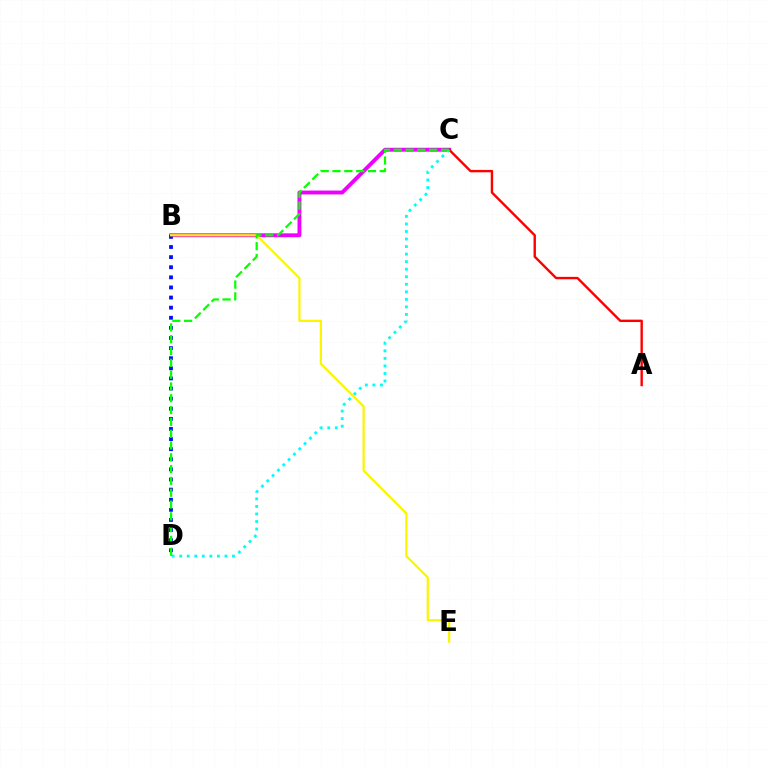{('B', 'C'): [{'color': '#ee00ff', 'line_style': 'solid', 'thickness': 2.8}], ('A', 'C'): [{'color': '#ff0000', 'line_style': 'solid', 'thickness': 1.73}], ('C', 'D'): [{'color': '#00fff6', 'line_style': 'dotted', 'thickness': 2.05}, {'color': '#08ff00', 'line_style': 'dashed', 'thickness': 1.6}], ('B', 'D'): [{'color': '#0010ff', 'line_style': 'dotted', 'thickness': 2.75}], ('B', 'E'): [{'color': '#fcf500', 'line_style': 'solid', 'thickness': 1.61}]}